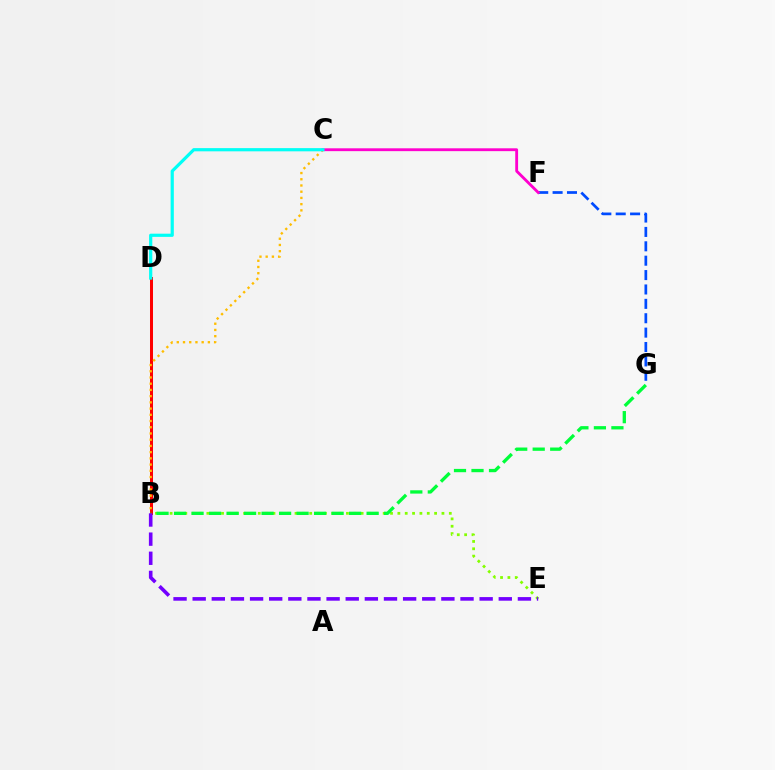{('B', 'E'): [{'color': '#84ff00', 'line_style': 'dotted', 'thickness': 2.0}, {'color': '#7200ff', 'line_style': 'dashed', 'thickness': 2.6}], ('F', 'G'): [{'color': '#004bff', 'line_style': 'dashed', 'thickness': 1.95}], ('B', 'D'): [{'color': '#ff0000', 'line_style': 'solid', 'thickness': 2.17}], ('B', 'C'): [{'color': '#ffbd00', 'line_style': 'dotted', 'thickness': 1.69}], ('B', 'G'): [{'color': '#00ff39', 'line_style': 'dashed', 'thickness': 2.38}], ('C', 'F'): [{'color': '#ff00cf', 'line_style': 'solid', 'thickness': 2.05}], ('C', 'D'): [{'color': '#00fff6', 'line_style': 'solid', 'thickness': 2.3}]}